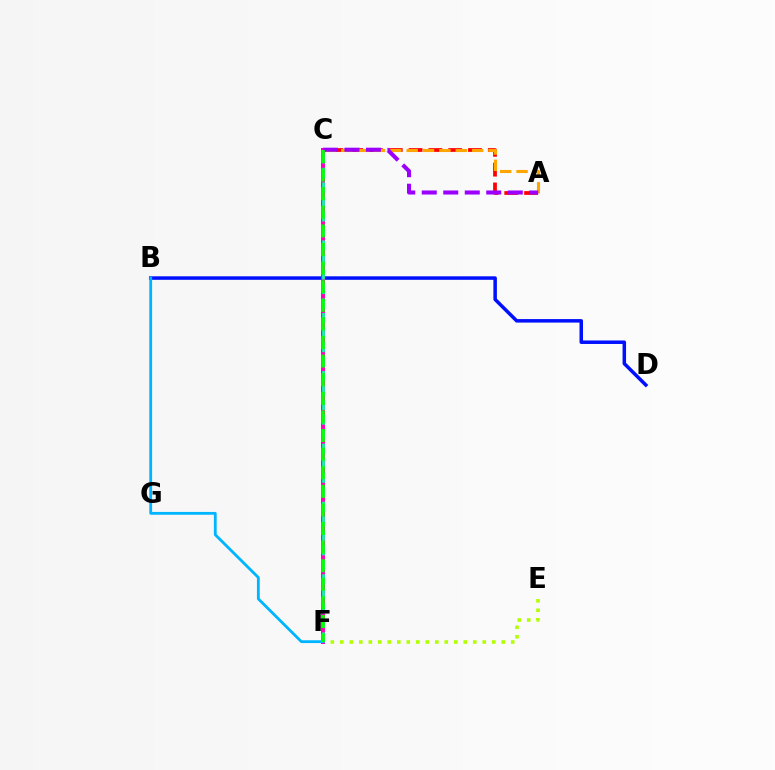{('E', 'F'): [{'color': '#b3ff00', 'line_style': 'dotted', 'thickness': 2.58}], ('A', 'C'): [{'color': '#ff0000', 'line_style': 'dashed', 'thickness': 2.69}, {'color': '#ffa500', 'line_style': 'dashed', 'thickness': 2.22}, {'color': '#9b00ff', 'line_style': 'dashed', 'thickness': 2.92}], ('B', 'D'): [{'color': '#0010ff', 'line_style': 'solid', 'thickness': 2.52}], ('C', 'F'): [{'color': '#ff00bd', 'line_style': 'solid', 'thickness': 2.87}, {'color': '#00ff9d', 'line_style': 'dashed', 'thickness': 1.97}, {'color': '#08ff00', 'line_style': 'dashed', 'thickness': 2.53}], ('B', 'F'): [{'color': '#00b5ff', 'line_style': 'solid', 'thickness': 2.02}]}